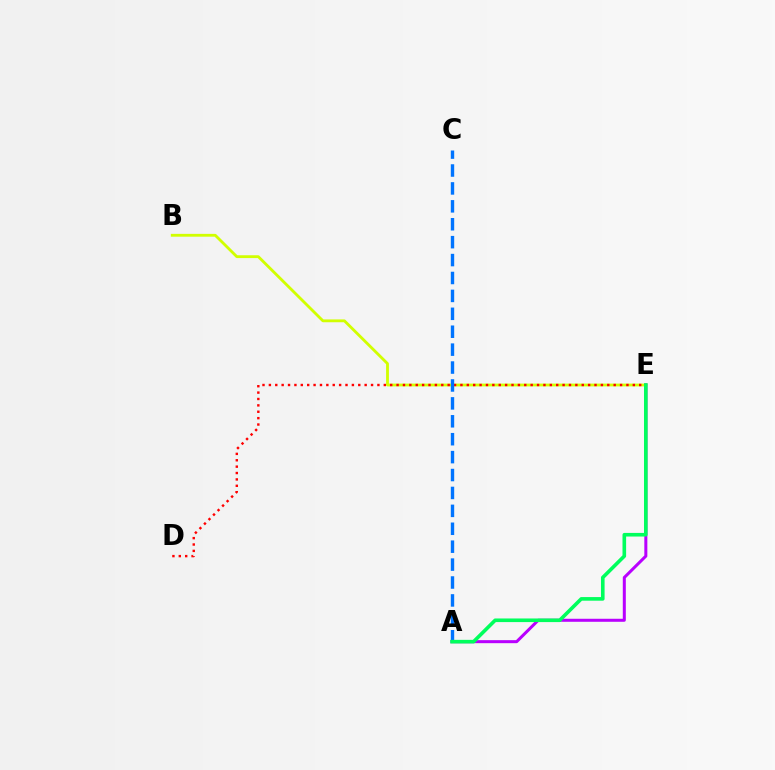{('B', 'E'): [{'color': '#d1ff00', 'line_style': 'solid', 'thickness': 2.03}], ('A', 'E'): [{'color': '#b900ff', 'line_style': 'solid', 'thickness': 2.17}, {'color': '#00ff5c', 'line_style': 'solid', 'thickness': 2.61}], ('D', 'E'): [{'color': '#ff0000', 'line_style': 'dotted', 'thickness': 1.73}], ('A', 'C'): [{'color': '#0074ff', 'line_style': 'dashed', 'thickness': 2.43}]}